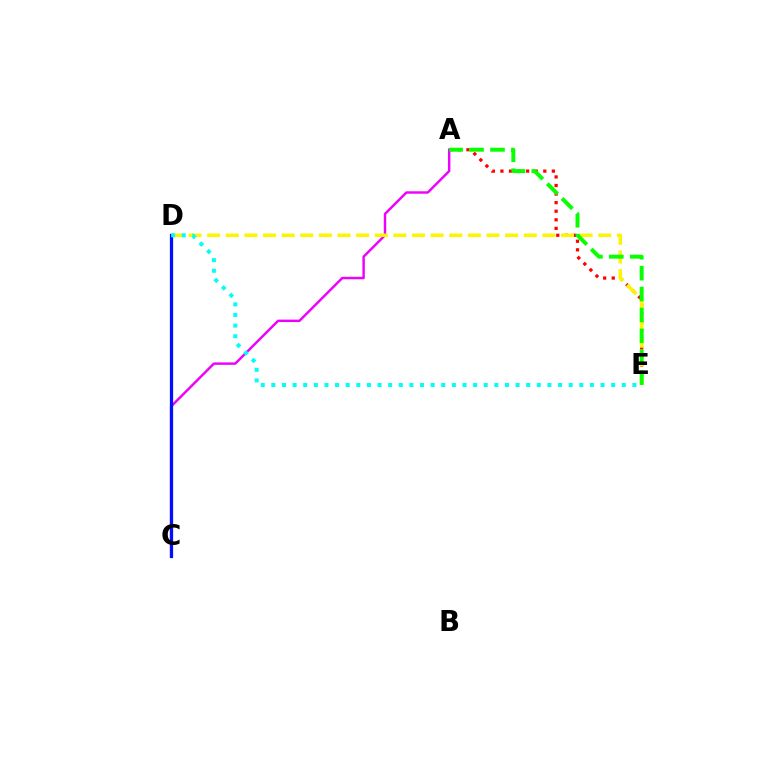{('A', 'E'): [{'color': '#ff0000', 'line_style': 'dotted', 'thickness': 2.33}, {'color': '#08ff00', 'line_style': 'dashed', 'thickness': 2.84}], ('A', 'C'): [{'color': '#ee00ff', 'line_style': 'solid', 'thickness': 1.75}], ('D', 'E'): [{'color': '#fcf500', 'line_style': 'dashed', 'thickness': 2.53}, {'color': '#00fff6', 'line_style': 'dotted', 'thickness': 2.89}], ('C', 'D'): [{'color': '#0010ff', 'line_style': 'solid', 'thickness': 2.34}]}